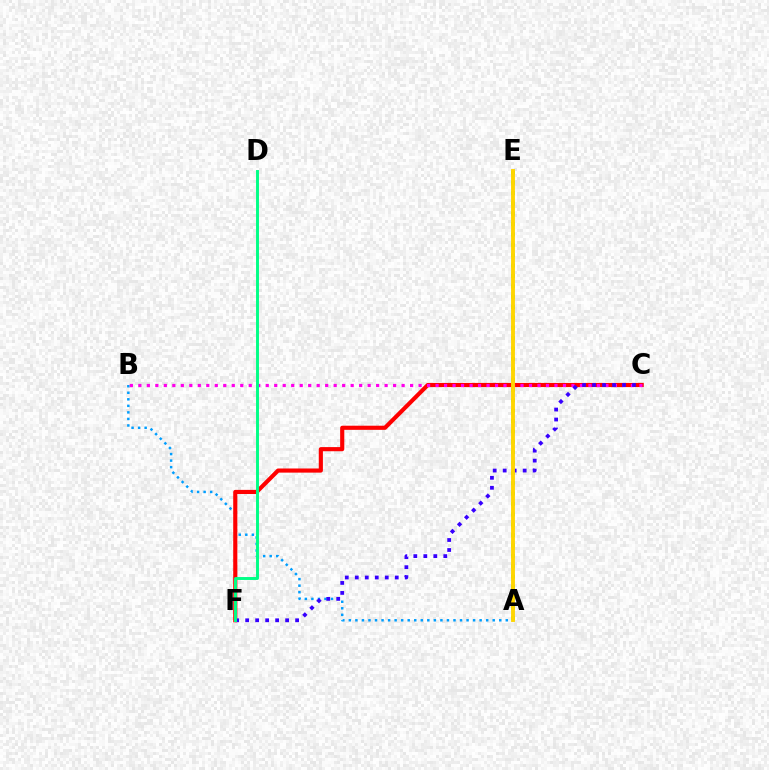{('A', 'B'): [{'color': '#009eff', 'line_style': 'dotted', 'thickness': 1.78}], ('C', 'F'): [{'color': '#ff0000', 'line_style': 'solid', 'thickness': 2.98}, {'color': '#3700ff', 'line_style': 'dotted', 'thickness': 2.71}], ('A', 'E'): [{'color': '#4fff00', 'line_style': 'dotted', 'thickness': 2.82}, {'color': '#ffd500', 'line_style': 'solid', 'thickness': 2.78}], ('B', 'C'): [{'color': '#ff00ed', 'line_style': 'dotted', 'thickness': 2.31}], ('D', 'F'): [{'color': '#00ff86', 'line_style': 'solid', 'thickness': 2.11}]}